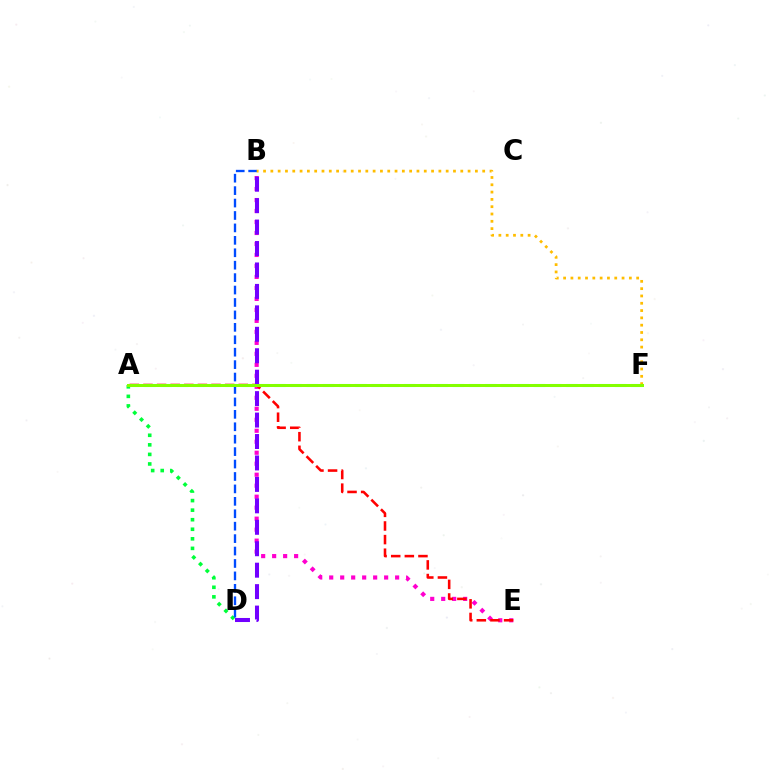{('B', 'E'): [{'color': '#ff00cf', 'line_style': 'dotted', 'thickness': 2.99}], ('A', 'D'): [{'color': '#00ff39', 'line_style': 'dotted', 'thickness': 2.6}], ('A', 'E'): [{'color': '#ff0000', 'line_style': 'dashed', 'thickness': 1.85}], ('B', 'D'): [{'color': '#7200ff', 'line_style': 'dashed', 'thickness': 2.91}, {'color': '#004bff', 'line_style': 'dashed', 'thickness': 1.69}], ('A', 'F'): [{'color': '#00fff6', 'line_style': 'dashed', 'thickness': 2.2}, {'color': '#84ff00', 'line_style': 'solid', 'thickness': 2.16}], ('B', 'F'): [{'color': '#ffbd00', 'line_style': 'dotted', 'thickness': 1.98}]}